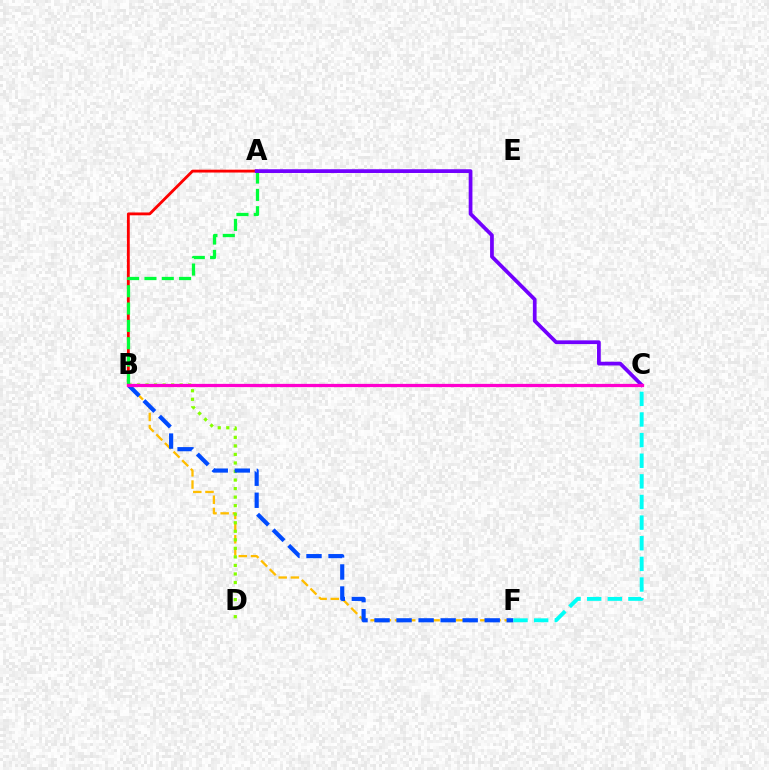{('B', 'F'): [{'color': '#ffbd00', 'line_style': 'dashed', 'thickness': 1.66}, {'color': '#004bff', 'line_style': 'dashed', 'thickness': 2.99}], ('B', 'D'): [{'color': '#84ff00', 'line_style': 'dotted', 'thickness': 2.32}], ('A', 'B'): [{'color': '#ff0000', 'line_style': 'solid', 'thickness': 2.04}, {'color': '#00ff39', 'line_style': 'dashed', 'thickness': 2.35}], ('A', 'C'): [{'color': '#7200ff', 'line_style': 'solid', 'thickness': 2.69}], ('C', 'F'): [{'color': '#00fff6', 'line_style': 'dashed', 'thickness': 2.8}], ('B', 'C'): [{'color': '#ff00cf', 'line_style': 'solid', 'thickness': 2.33}]}